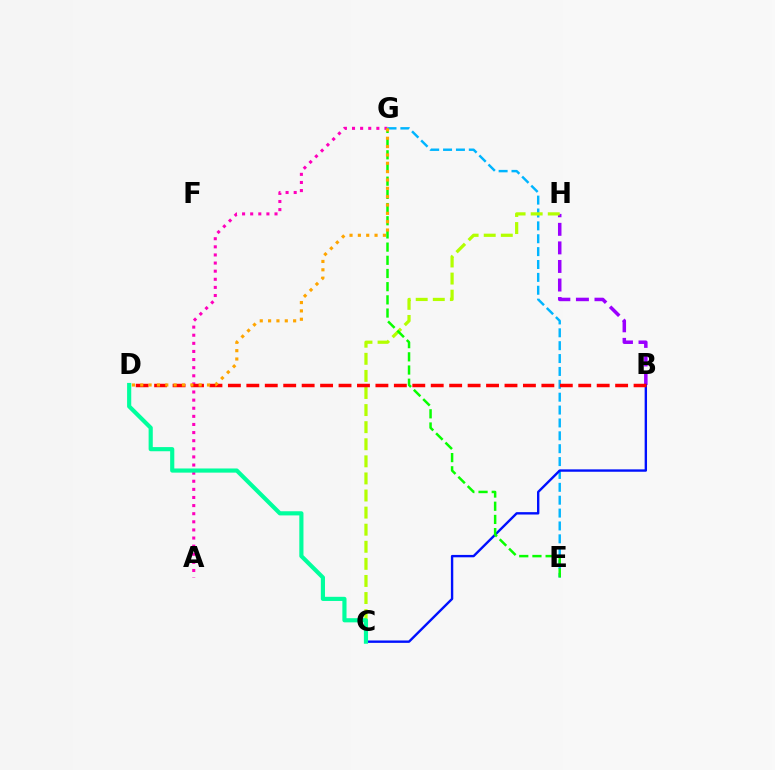{('A', 'G'): [{'color': '#ff00bd', 'line_style': 'dotted', 'thickness': 2.2}], ('E', 'G'): [{'color': '#00b5ff', 'line_style': 'dashed', 'thickness': 1.75}, {'color': '#08ff00', 'line_style': 'dashed', 'thickness': 1.79}], ('B', 'H'): [{'color': '#9b00ff', 'line_style': 'dashed', 'thickness': 2.52}], ('B', 'C'): [{'color': '#0010ff', 'line_style': 'solid', 'thickness': 1.72}], ('C', 'H'): [{'color': '#b3ff00', 'line_style': 'dashed', 'thickness': 2.32}], ('B', 'D'): [{'color': '#ff0000', 'line_style': 'dashed', 'thickness': 2.51}], ('C', 'D'): [{'color': '#00ff9d', 'line_style': 'solid', 'thickness': 2.99}], ('D', 'G'): [{'color': '#ffa500', 'line_style': 'dotted', 'thickness': 2.27}]}